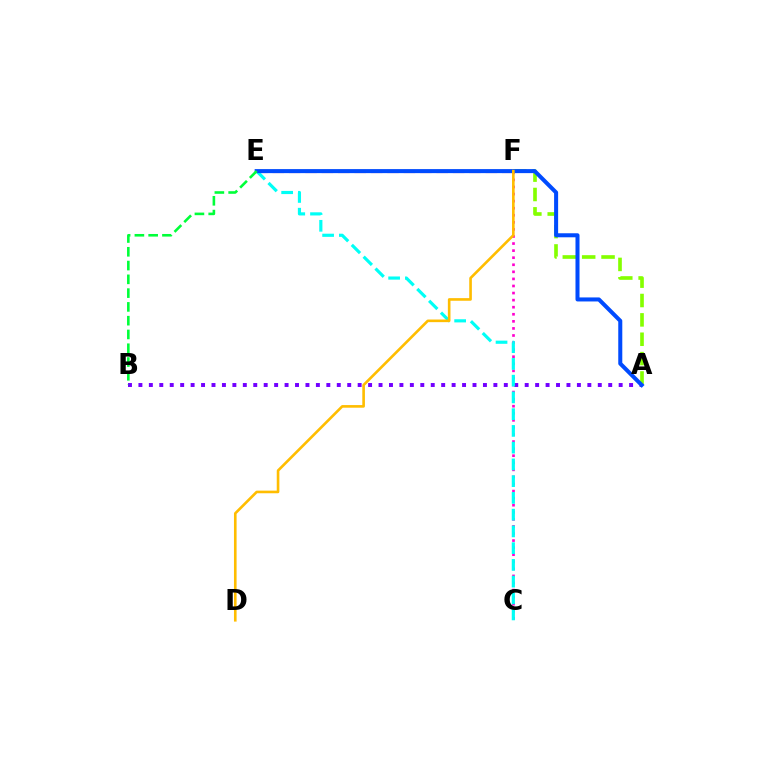{('C', 'F'): [{'color': '#ff00cf', 'line_style': 'dotted', 'thickness': 1.92}], ('E', 'F'): [{'color': '#ff0000', 'line_style': 'dashed', 'thickness': 2.23}], ('A', 'B'): [{'color': '#7200ff', 'line_style': 'dotted', 'thickness': 2.84}], ('A', 'F'): [{'color': '#84ff00', 'line_style': 'dashed', 'thickness': 2.63}], ('C', 'E'): [{'color': '#00fff6', 'line_style': 'dashed', 'thickness': 2.28}], ('A', 'E'): [{'color': '#004bff', 'line_style': 'solid', 'thickness': 2.9}], ('B', 'E'): [{'color': '#00ff39', 'line_style': 'dashed', 'thickness': 1.87}], ('D', 'F'): [{'color': '#ffbd00', 'line_style': 'solid', 'thickness': 1.89}]}